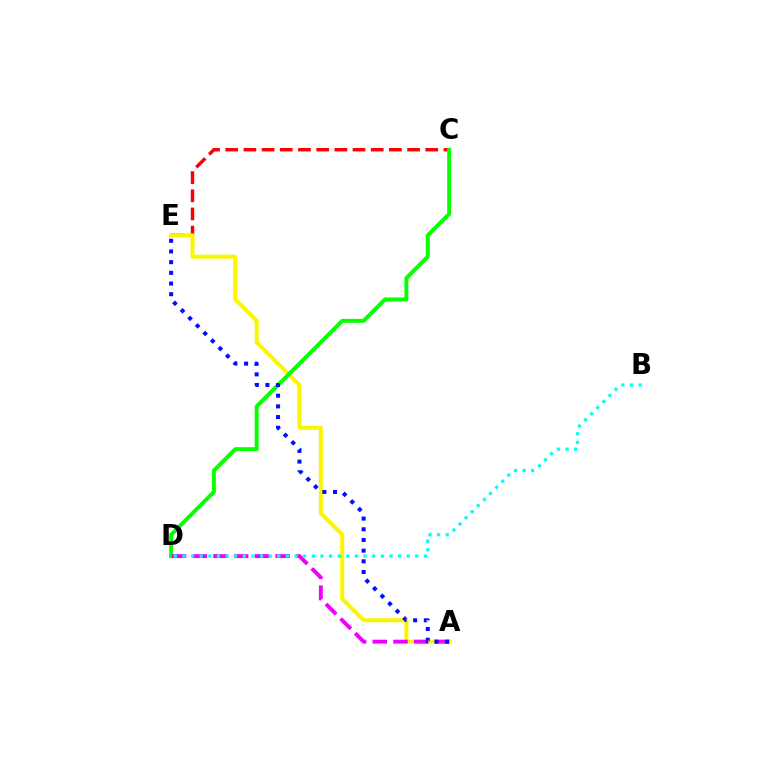{('C', 'E'): [{'color': '#ff0000', 'line_style': 'dashed', 'thickness': 2.47}], ('A', 'E'): [{'color': '#fcf500', 'line_style': 'solid', 'thickness': 2.88}, {'color': '#0010ff', 'line_style': 'dotted', 'thickness': 2.9}], ('C', 'D'): [{'color': '#08ff00', 'line_style': 'solid', 'thickness': 2.85}], ('A', 'D'): [{'color': '#ee00ff', 'line_style': 'dashed', 'thickness': 2.82}], ('B', 'D'): [{'color': '#00fff6', 'line_style': 'dotted', 'thickness': 2.34}]}